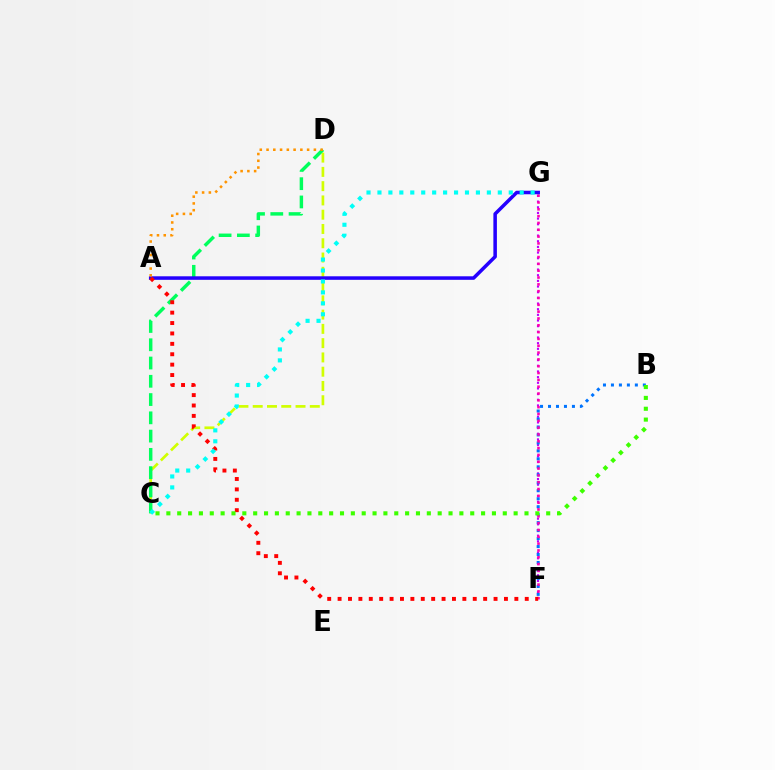{('C', 'D'): [{'color': '#d1ff00', 'line_style': 'dashed', 'thickness': 1.94}, {'color': '#00ff5c', 'line_style': 'dashed', 'thickness': 2.48}], ('F', 'G'): [{'color': '#b900ff', 'line_style': 'dotted', 'thickness': 1.54}, {'color': '#ff00ac', 'line_style': 'dotted', 'thickness': 1.85}], ('B', 'F'): [{'color': '#0074ff', 'line_style': 'dotted', 'thickness': 2.17}], ('A', 'G'): [{'color': '#2500ff', 'line_style': 'solid', 'thickness': 2.54}], ('A', 'D'): [{'color': '#ff9400', 'line_style': 'dotted', 'thickness': 1.84}], ('A', 'F'): [{'color': '#ff0000', 'line_style': 'dotted', 'thickness': 2.82}], ('C', 'G'): [{'color': '#00fff6', 'line_style': 'dotted', 'thickness': 2.97}], ('B', 'C'): [{'color': '#3dff00', 'line_style': 'dotted', 'thickness': 2.95}]}